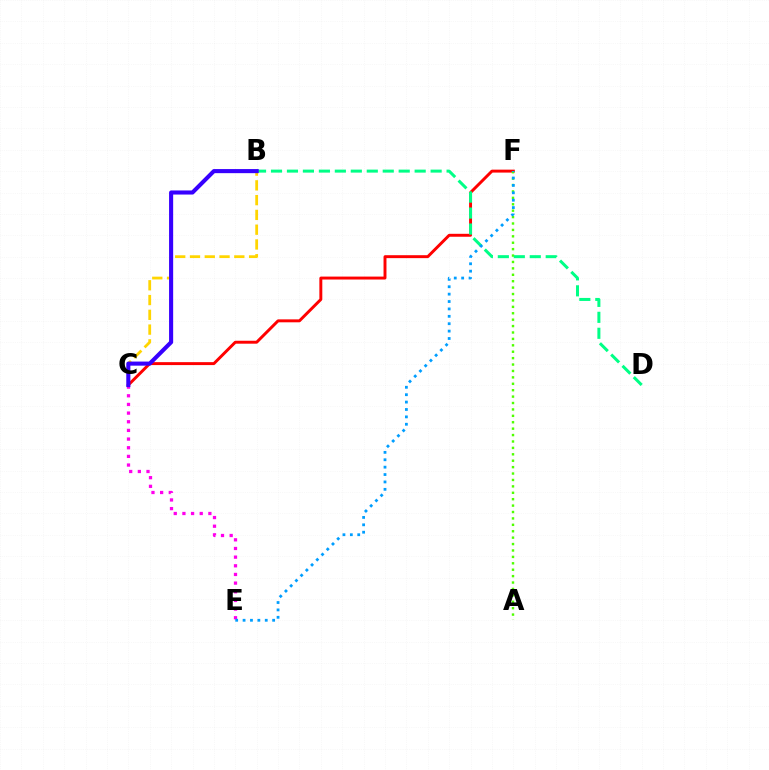{('C', 'F'): [{'color': '#ff0000', 'line_style': 'solid', 'thickness': 2.12}], ('A', 'F'): [{'color': '#4fff00', 'line_style': 'dotted', 'thickness': 1.74}], ('B', 'C'): [{'color': '#ffd500', 'line_style': 'dashed', 'thickness': 2.01}, {'color': '#3700ff', 'line_style': 'solid', 'thickness': 2.95}], ('B', 'D'): [{'color': '#00ff86', 'line_style': 'dashed', 'thickness': 2.17}], ('C', 'E'): [{'color': '#ff00ed', 'line_style': 'dotted', 'thickness': 2.35}], ('E', 'F'): [{'color': '#009eff', 'line_style': 'dotted', 'thickness': 2.01}]}